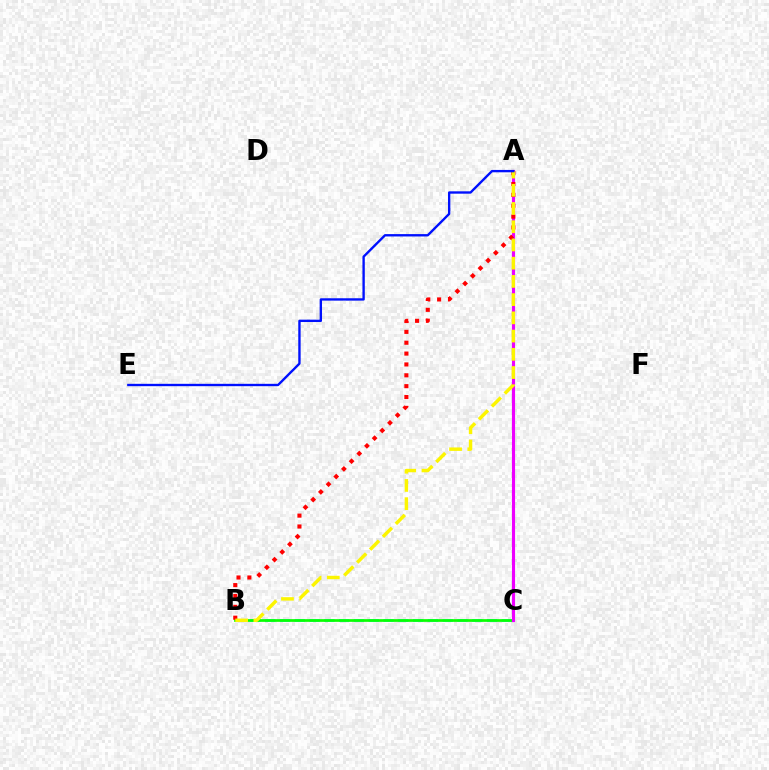{('B', 'C'): [{'color': '#00fff6', 'line_style': 'dashed', 'thickness': 2.01}, {'color': '#08ff00', 'line_style': 'solid', 'thickness': 1.95}], ('A', 'C'): [{'color': '#ee00ff', 'line_style': 'solid', 'thickness': 2.25}], ('A', 'B'): [{'color': '#ff0000', 'line_style': 'dotted', 'thickness': 2.95}, {'color': '#fcf500', 'line_style': 'dashed', 'thickness': 2.48}], ('A', 'E'): [{'color': '#0010ff', 'line_style': 'solid', 'thickness': 1.7}]}